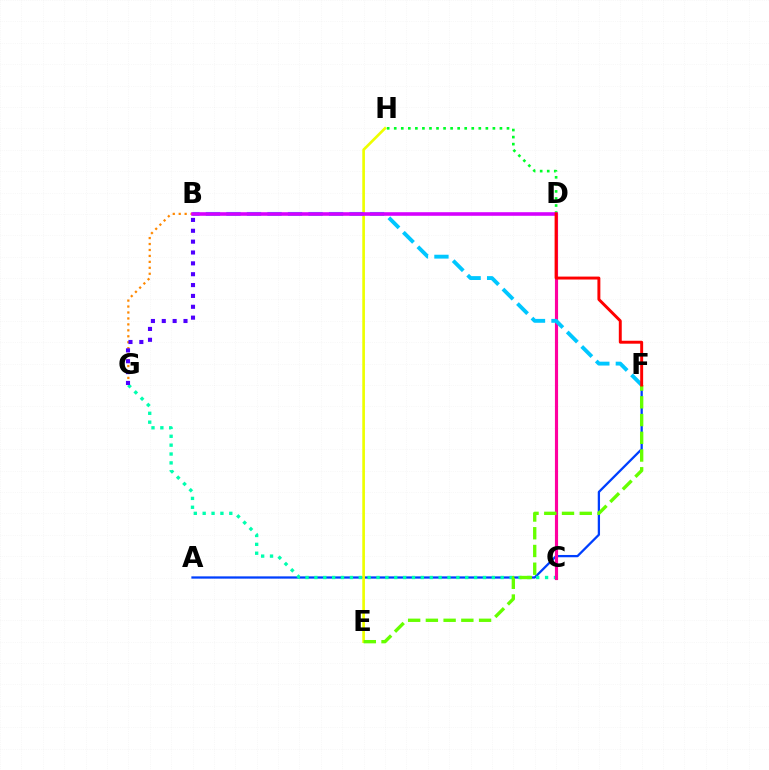{('A', 'F'): [{'color': '#003fff', 'line_style': 'solid', 'thickness': 1.64}], ('E', 'H'): [{'color': '#eeff00', 'line_style': 'solid', 'thickness': 1.92}], ('C', 'G'): [{'color': '#00ffaf', 'line_style': 'dotted', 'thickness': 2.41}], ('C', 'D'): [{'color': '#ff00a0', 'line_style': 'solid', 'thickness': 2.26}], ('B', 'F'): [{'color': '#00c7ff', 'line_style': 'dashed', 'thickness': 2.79}], ('D', 'H'): [{'color': '#00ff27', 'line_style': 'dotted', 'thickness': 1.91}], ('B', 'G'): [{'color': '#ff8800', 'line_style': 'dotted', 'thickness': 1.62}, {'color': '#4f00ff', 'line_style': 'dotted', 'thickness': 2.95}], ('B', 'D'): [{'color': '#d600ff', 'line_style': 'solid', 'thickness': 2.58}], ('E', 'F'): [{'color': '#66ff00', 'line_style': 'dashed', 'thickness': 2.41}], ('D', 'F'): [{'color': '#ff0000', 'line_style': 'solid', 'thickness': 2.12}]}